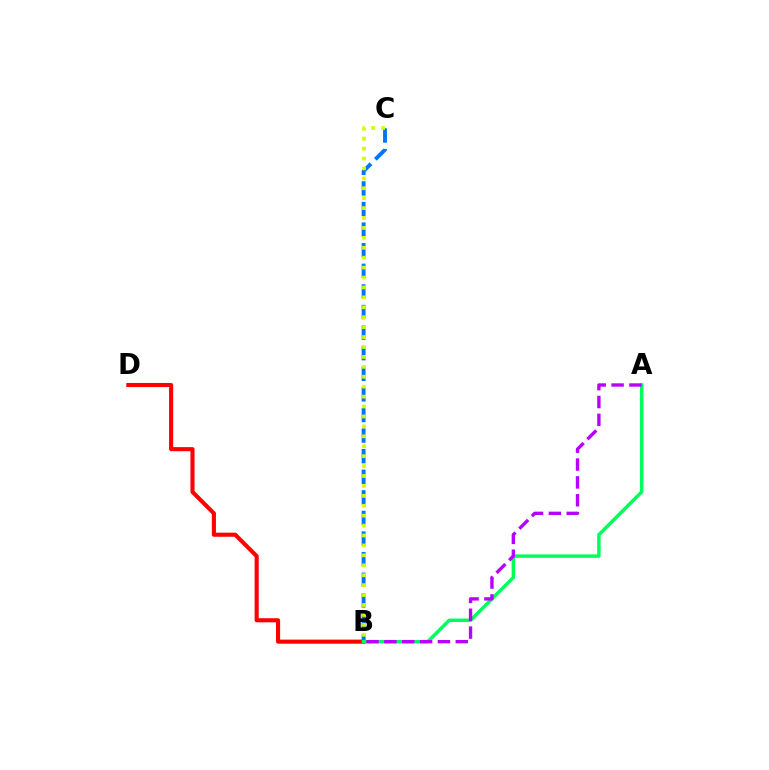{('B', 'D'): [{'color': '#ff0000', 'line_style': 'solid', 'thickness': 2.95}], ('B', 'C'): [{'color': '#0074ff', 'line_style': 'dashed', 'thickness': 2.8}, {'color': '#d1ff00', 'line_style': 'dotted', 'thickness': 2.7}], ('A', 'B'): [{'color': '#00ff5c', 'line_style': 'solid', 'thickness': 2.49}, {'color': '#b900ff', 'line_style': 'dashed', 'thickness': 2.43}]}